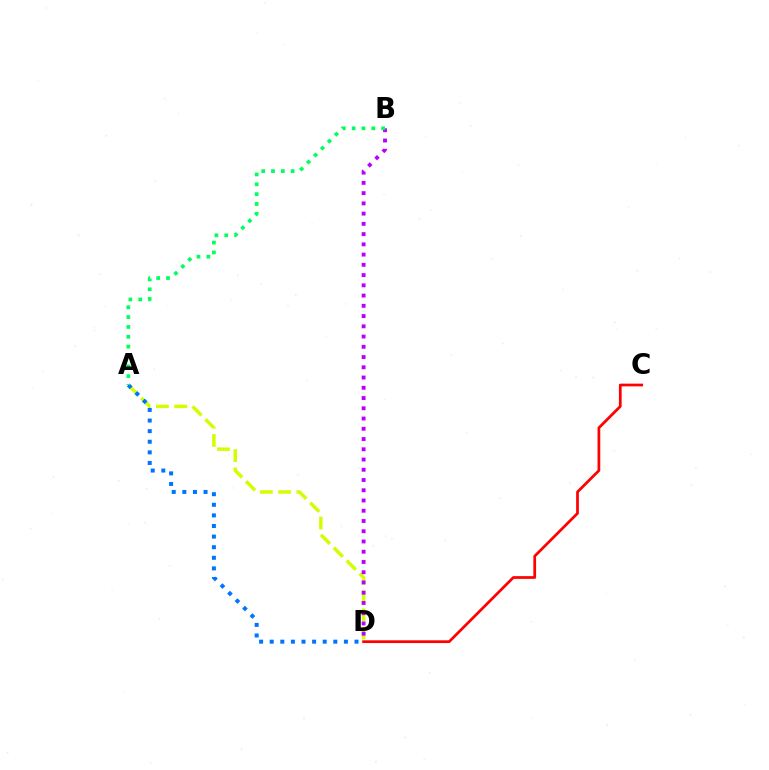{('C', 'D'): [{'color': '#ff0000', 'line_style': 'solid', 'thickness': 1.97}], ('A', 'D'): [{'color': '#d1ff00', 'line_style': 'dashed', 'thickness': 2.48}, {'color': '#0074ff', 'line_style': 'dotted', 'thickness': 2.88}], ('B', 'D'): [{'color': '#b900ff', 'line_style': 'dotted', 'thickness': 2.78}], ('A', 'B'): [{'color': '#00ff5c', 'line_style': 'dotted', 'thickness': 2.67}]}